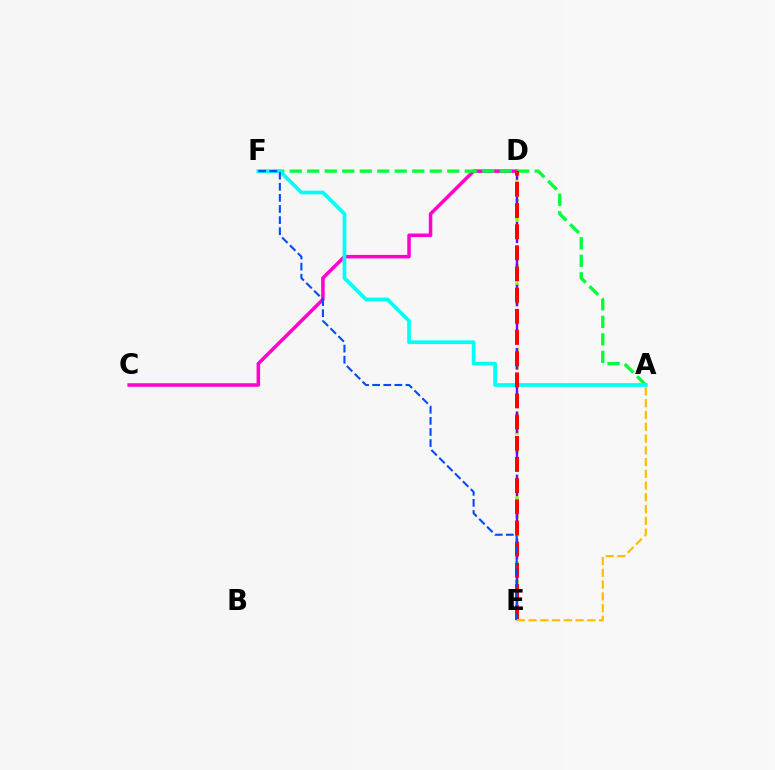{('C', 'D'): [{'color': '#ff00cf', 'line_style': 'solid', 'thickness': 2.54}], ('A', 'F'): [{'color': '#00ff39', 'line_style': 'dashed', 'thickness': 2.38}, {'color': '#00fff6', 'line_style': 'solid', 'thickness': 2.67}], ('D', 'E'): [{'color': '#84ff00', 'line_style': 'dotted', 'thickness': 2.52}, {'color': '#7200ff', 'line_style': 'dashed', 'thickness': 1.72}, {'color': '#ff0000', 'line_style': 'dashed', 'thickness': 2.88}], ('E', 'F'): [{'color': '#004bff', 'line_style': 'dashed', 'thickness': 1.51}], ('A', 'E'): [{'color': '#ffbd00', 'line_style': 'dashed', 'thickness': 1.6}]}